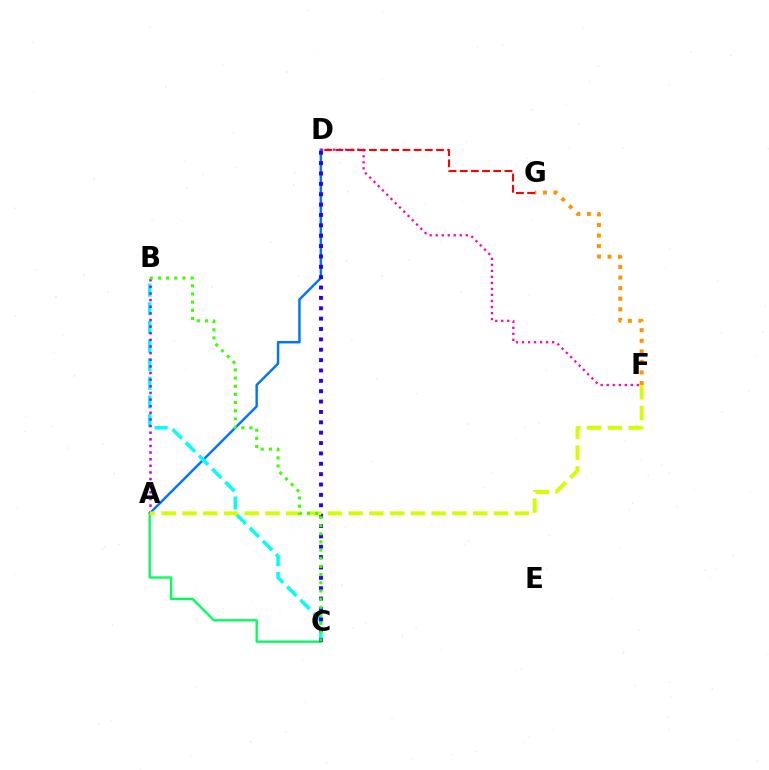{('F', 'G'): [{'color': '#ff9400', 'line_style': 'dotted', 'thickness': 2.87}], ('A', 'D'): [{'color': '#0074ff', 'line_style': 'solid', 'thickness': 1.75}], ('A', 'C'): [{'color': '#00ff5c', 'line_style': 'solid', 'thickness': 1.68}], ('D', 'F'): [{'color': '#ff00ac', 'line_style': 'dotted', 'thickness': 1.64}], ('D', 'G'): [{'color': '#ff0000', 'line_style': 'dashed', 'thickness': 1.52}], ('B', 'C'): [{'color': '#00fff6', 'line_style': 'dashed', 'thickness': 2.53}, {'color': '#3dff00', 'line_style': 'dotted', 'thickness': 2.22}], ('C', 'D'): [{'color': '#2500ff', 'line_style': 'dotted', 'thickness': 2.82}], ('A', 'B'): [{'color': '#b900ff', 'line_style': 'dotted', 'thickness': 1.8}], ('A', 'F'): [{'color': '#d1ff00', 'line_style': 'dashed', 'thickness': 2.82}]}